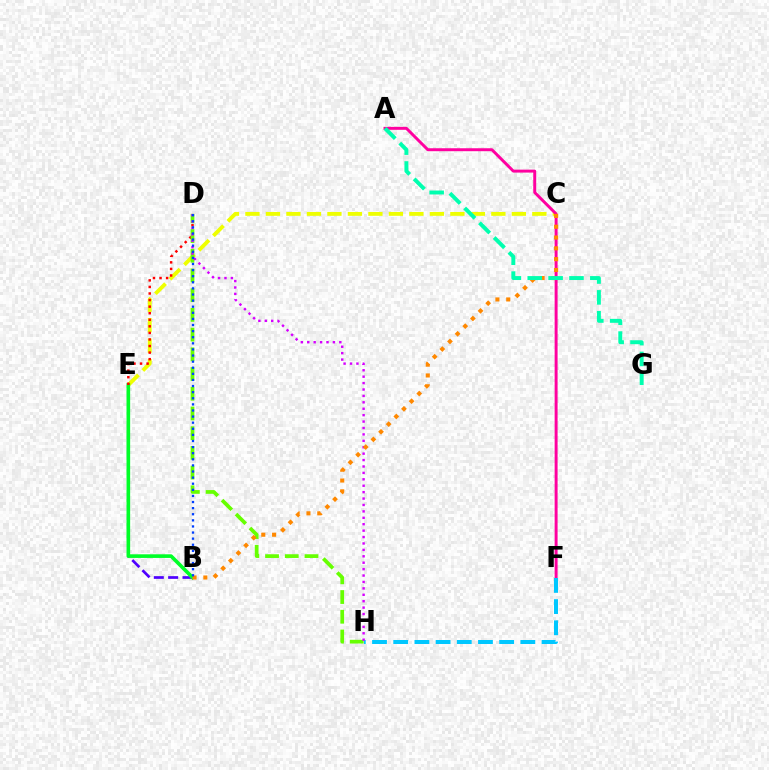{('C', 'E'): [{'color': '#eeff00', 'line_style': 'dashed', 'thickness': 2.78}], ('B', 'E'): [{'color': '#4f00ff', 'line_style': 'dashed', 'thickness': 1.95}, {'color': '#00ff27', 'line_style': 'solid', 'thickness': 2.61}], ('A', 'F'): [{'color': '#ff00a0', 'line_style': 'solid', 'thickness': 2.13}], ('D', 'E'): [{'color': '#ff0000', 'line_style': 'dotted', 'thickness': 1.78}], ('D', 'H'): [{'color': '#66ff00', 'line_style': 'dashed', 'thickness': 2.68}, {'color': '#d600ff', 'line_style': 'dotted', 'thickness': 1.74}], ('F', 'H'): [{'color': '#00c7ff', 'line_style': 'dashed', 'thickness': 2.88}], ('B', 'C'): [{'color': '#ff8800', 'line_style': 'dotted', 'thickness': 2.94}], ('A', 'G'): [{'color': '#00ffaf', 'line_style': 'dashed', 'thickness': 2.83}], ('B', 'D'): [{'color': '#003fff', 'line_style': 'dotted', 'thickness': 1.66}]}